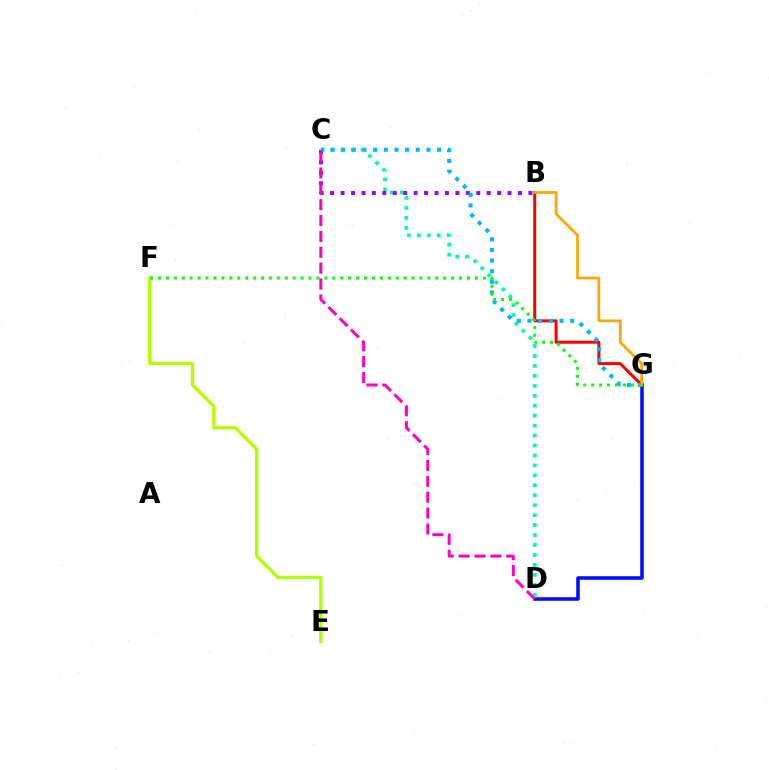{('C', 'D'): [{'color': '#00ff9d', 'line_style': 'dotted', 'thickness': 2.7}, {'color': '#ff00bd', 'line_style': 'dashed', 'thickness': 2.16}], ('B', 'G'): [{'color': '#ff0000', 'line_style': 'solid', 'thickness': 2.17}, {'color': '#ffa500', 'line_style': 'solid', 'thickness': 1.97}], ('D', 'G'): [{'color': '#0010ff', 'line_style': 'solid', 'thickness': 2.57}], ('E', 'F'): [{'color': '#b3ff00', 'line_style': 'solid', 'thickness': 2.41}], ('B', 'C'): [{'color': '#9b00ff', 'line_style': 'dotted', 'thickness': 2.84}], ('C', 'G'): [{'color': '#00b5ff', 'line_style': 'dotted', 'thickness': 2.9}], ('F', 'G'): [{'color': '#08ff00', 'line_style': 'dotted', 'thickness': 2.15}]}